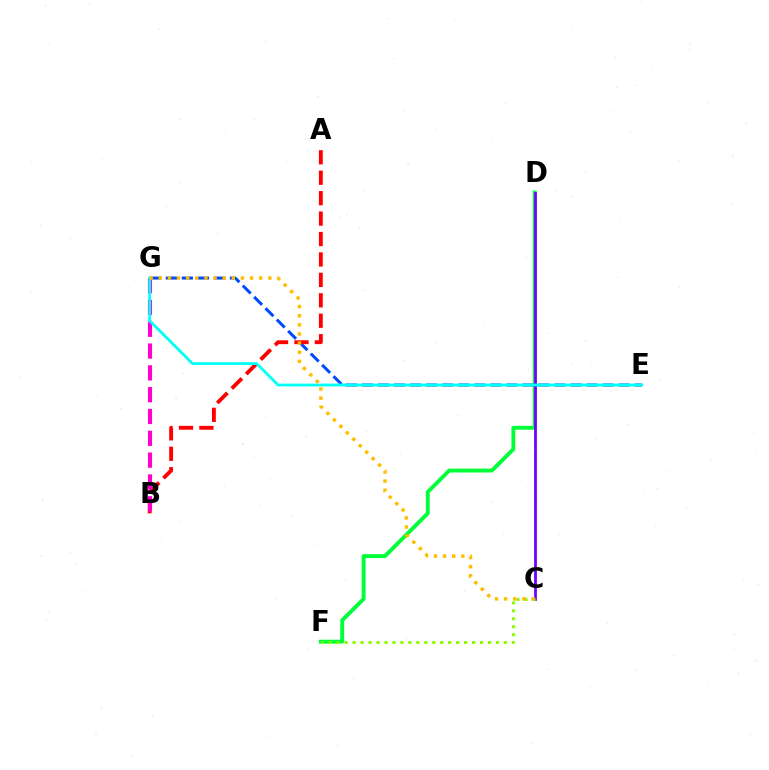{('D', 'F'): [{'color': '#00ff39', 'line_style': 'solid', 'thickness': 2.79}], ('C', 'D'): [{'color': '#7200ff', 'line_style': 'solid', 'thickness': 1.99}], ('E', 'G'): [{'color': '#004bff', 'line_style': 'dashed', 'thickness': 2.18}, {'color': '#00fff6', 'line_style': 'solid', 'thickness': 2.0}], ('C', 'F'): [{'color': '#84ff00', 'line_style': 'dotted', 'thickness': 2.16}], ('A', 'B'): [{'color': '#ff0000', 'line_style': 'dashed', 'thickness': 2.78}], ('B', 'G'): [{'color': '#ff00cf', 'line_style': 'dashed', 'thickness': 2.96}], ('C', 'G'): [{'color': '#ffbd00', 'line_style': 'dotted', 'thickness': 2.48}]}